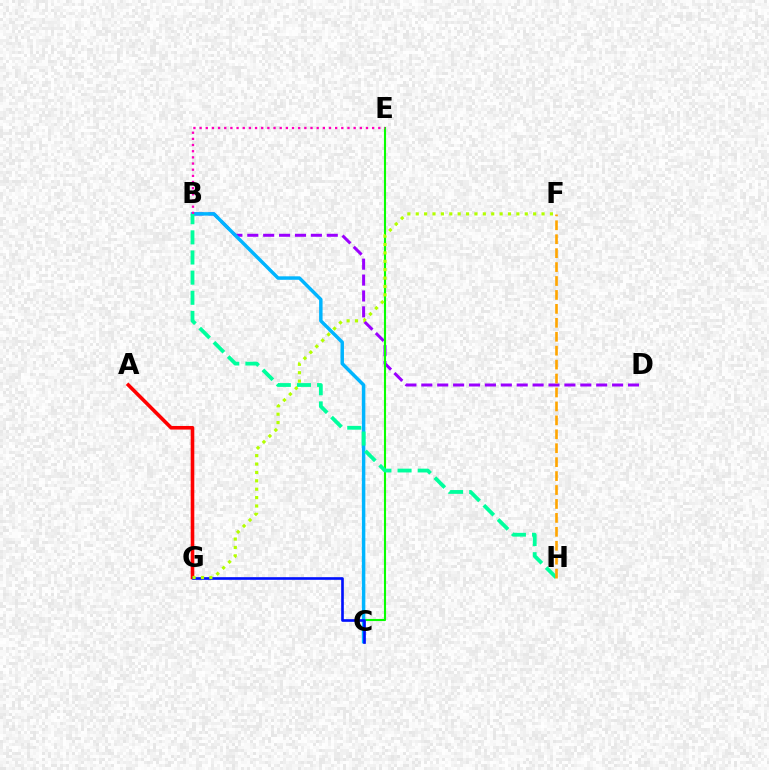{('B', 'D'): [{'color': '#9b00ff', 'line_style': 'dashed', 'thickness': 2.16}], ('C', 'E'): [{'color': '#08ff00', 'line_style': 'solid', 'thickness': 1.52}], ('A', 'G'): [{'color': '#ff0000', 'line_style': 'solid', 'thickness': 2.6}], ('B', 'C'): [{'color': '#00b5ff', 'line_style': 'solid', 'thickness': 2.49}], ('C', 'G'): [{'color': '#0010ff', 'line_style': 'solid', 'thickness': 1.9}], ('F', 'G'): [{'color': '#b3ff00', 'line_style': 'dotted', 'thickness': 2.28}], ('B', 'E'): [{'color': '#ff00bd', 'line_style': 'dotted', 'thickness': 1.67}], ('B', 'H'): [{'color': '#00ff9d', 'line_style': 'dashed', 'thickness': 2.74}], ('F', 'H'): [{'color': '#ffa500', 'line_style': 'dashed', 'thickness': 1.89}]}